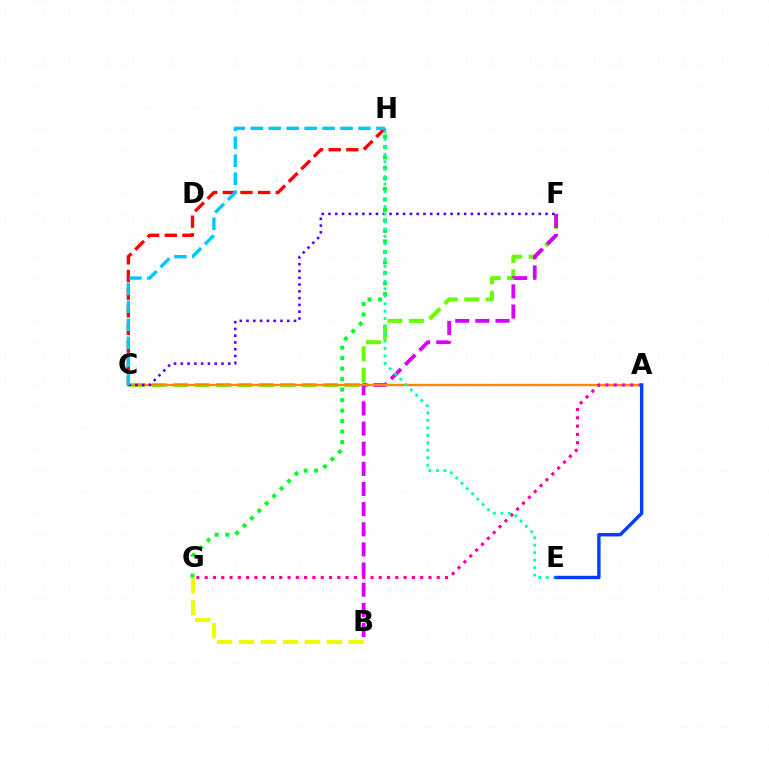{('C', 'F'): [{'color': '#66ff00', 'line_style': 'dashed', 'thickness': 2.91}, {'color': '#4f00ff', 'line_style': 'dotted', 'thickness': 1.84}], ('C', 'H'): [{'color': '#ff0000', 'line_style': 'dashed', 'thickness': 2.4}, {'color': '#00c7ff', 'line_style': 'dashed', 'thickness': 2.44}], ('B', 'F'): [{'color': '#d600ff', 'line_style': 'dashed', 'thickness': 2.74}], ('A', 'C'): [{'color': '#ff8800', 'line_style': 'solid', 'thickness': 1.7}], ('A', 'G'): [{'color': '#ff00a0', 'line_style': 'dotted', 'thickness': 2.25}], ('G', 'H'): [{'color': '#00ff27', 'line_style': 'dotted', 'thickness': 2.85}], ('E', 'H'): [{'color': '#00ffaf', 'line_style': 'dotted', 'thickness': 2.03}], ('B', 'G'): [{'color': '#eeff00', 'line_style': 'dashed', 'thickness': 2.98}], ('A', 'E'): [{'color': '#003fff', 'line_style': 'solid', 'thickness': 2.44}]}